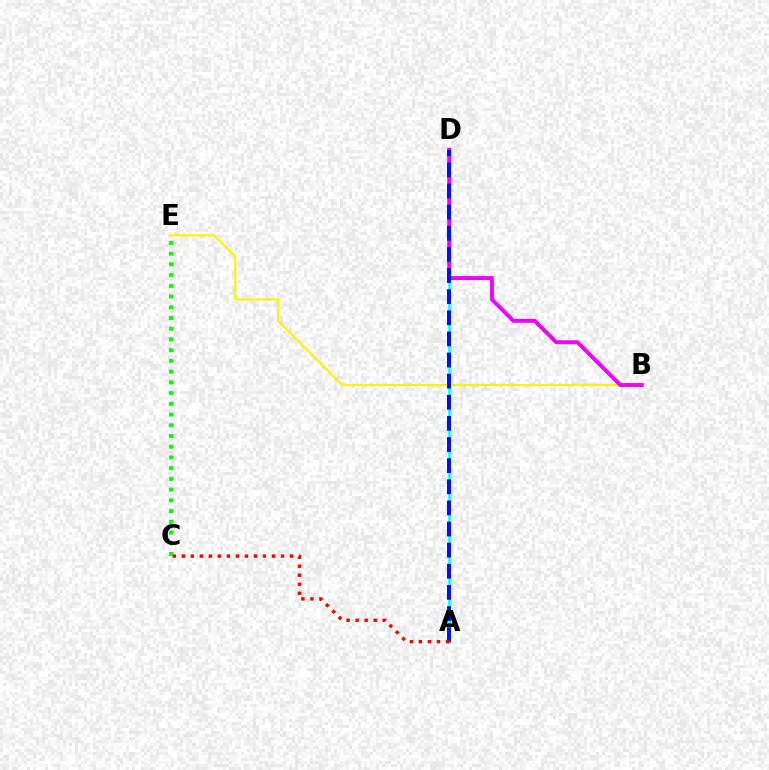{('B', 'E'): [{'color': '#fcf500', 'line_style': 'solid', 'thickness': 1.57}], ('A', 'D'): [{'color': '#00fff6', 'line_style': 'solid', 'thickness': 1.82}, {'color': '#0010ff', 'line_style': 'dashed', 'thickness': 2.87}], ('C', 'E'): [{'color': '#08ff00', 'line_style': 'dotted', 'thickness': 2.91}], ('B', 'D'): [{'color': '#ee00ff', 'line_style': 'solid', 'thickness': 2.8}], ('A', 'C'): [{'color': '#ff0000', 'line_style': 'dotted', 'thickness': 2.45}]}